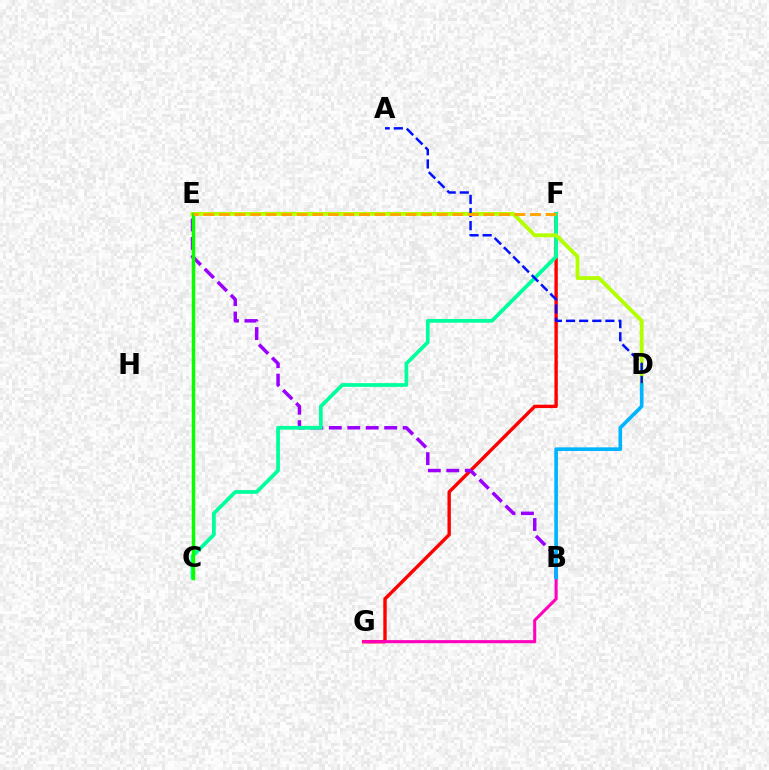{('F', 'G'): [{'color': '#ff0000', 'line_style': 'solid', 'thickness': 2.44}], ('B', 'G'): [{'color': '#ff00bd', 'line_style': 'solid', 'thickness': 2.21}], ('B', 'E'): [{'color': '#9b00ff', 'line_style': 'dashed', 'thickness': 2.51}], ('C', 'F'): [{'color': '#00ff9d', 'line_style': 'solid', 'thickness': 2.69}], ('D', 'E'): [{'color': '#b3ff00', 'line_style': 'solid', 'thickness': 2.75}], ('A', 'D'): [{'color': '#0010ff', 'line_style': 'dashed', 'thickness': 1.78}], ('C', 'E'): [{'color': '#08ff00', 'line_style': 'solid', 'thickness': 2.51}], ('B', 'D'): [{'color': '#00b5ff', 'line_style': 'solid', 'thickness': 2.63}], ('E', 'F'): [{'color': '#ffa500', 'line_style': 'dashed', 'thickness': 2.11}]}